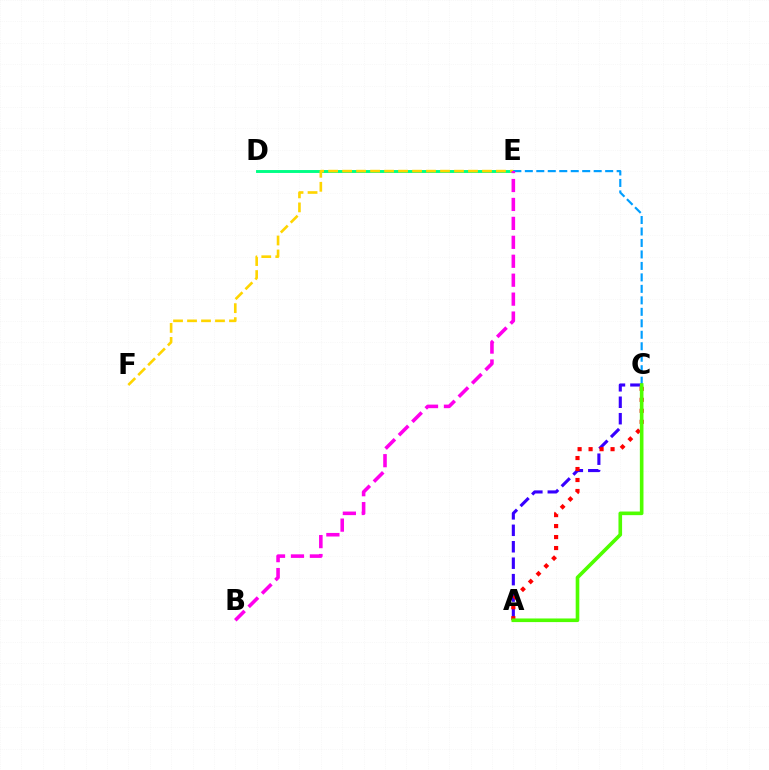{('D', 'E'): [{'color': '#00ff86', 'line_style': 'solid', 'thickness': 2.1}], ('E', 'F'): [{'color': '#ffd500', 'line_style': 'dashed', 'thickness': 1.9}], ('C', 'E'): [{'color': '#009eff', 'line_style': 'dashed', 'thickness': 1.56}], ('A', 'C'): [{'color': '#3700ff', 'line_style': 'dashed', 'thickness': 2.23}, {'color': '#ff0000', 'line_style': 'dotted', 'thickness': 2.98}, {'color': '#4fff00', 'line_style': 'solid', 'thickness': 2.61}], ('B', 'E'): [{'color': '#ff00ed', 'line_style': 'dashed', 'thickness': 2.57}]}